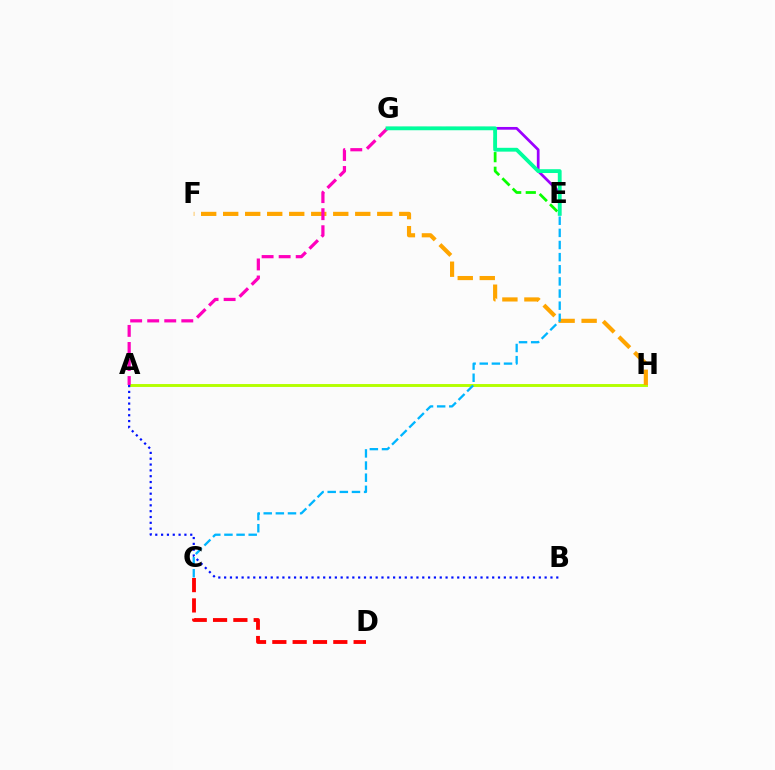{('A', 'H'): [{'color': '#b3ff00', 'line_style': 'solid', 'thickness': 2.1}], ('A', 'B'): [{'color': '#0010ff', 'line_style': 'dotted', 'thickness': 1.58}], ('E', 'G'): [{'color': '#08ff00', 'line_style': 'dashed', 'thickness': 1.98}, {'color': '#9b00ff', 'line_style': 'solid', 'thickness': 1.96}, {'color': '#00ff9d', 'line_style': 'solid', 'thickness': 2.75}], ('F', 'H'): [{'color': '#ffa500', 'line_style': 'dashed', 'thickness': 2.99}], ('C', 'E'): [{'color': '#00b5ff', 'line_style': 'dashed', 'thickness': 1.65}], ('A', 'G'): [{'color': '#ff00bd', 'line_style': 'dashed', 'thickness': 2.32}], ('C', 'D'): [{'color': '#ff0000', 'line_style': 'dashed', 'thickness': 2.76}]}